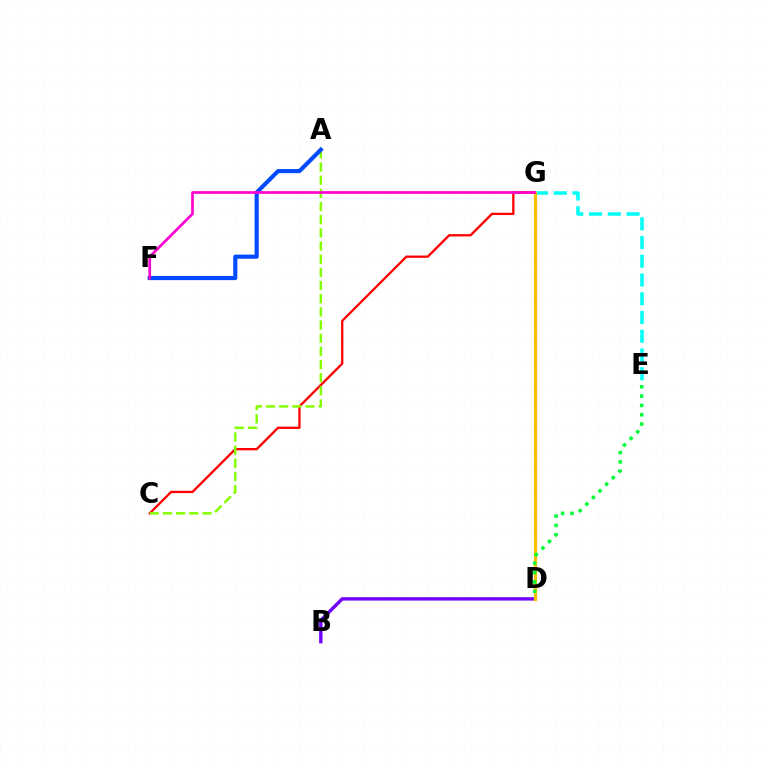{('B', 'D'): [{'color': '#7200ff', 'line_style': 'solid', 'thickness': 2.43}], ('E', 'G'): [{'color': '#00fff6', 'line_style': 'dashed', 'thickness': 2.55}], ('C', 'G'): [{'color': '#ff0000', 'line_style': 'solid', 'thickness': 1.66}], ('A', 'C'): [{'color': '#84ff00', 'line_style': 'dashed', 'thickness': 1.79}], ('D', 'G'): [{'color': '#ffbd00', 'line_style': 'solid', 'thickness': 2.32}], ('A', 'F'): [{'color': '#004bff', 'line_style': 'solid', 'thickness': 2.97}], ('F', 'G'): [{'color': '#ff00cf', 'line_style': 'solid', 'thickness': 1.93}], ('D', 'E'): [{'color': '#00ff39', 'line_style': 'dotted', 'thickness': 2.54}]}